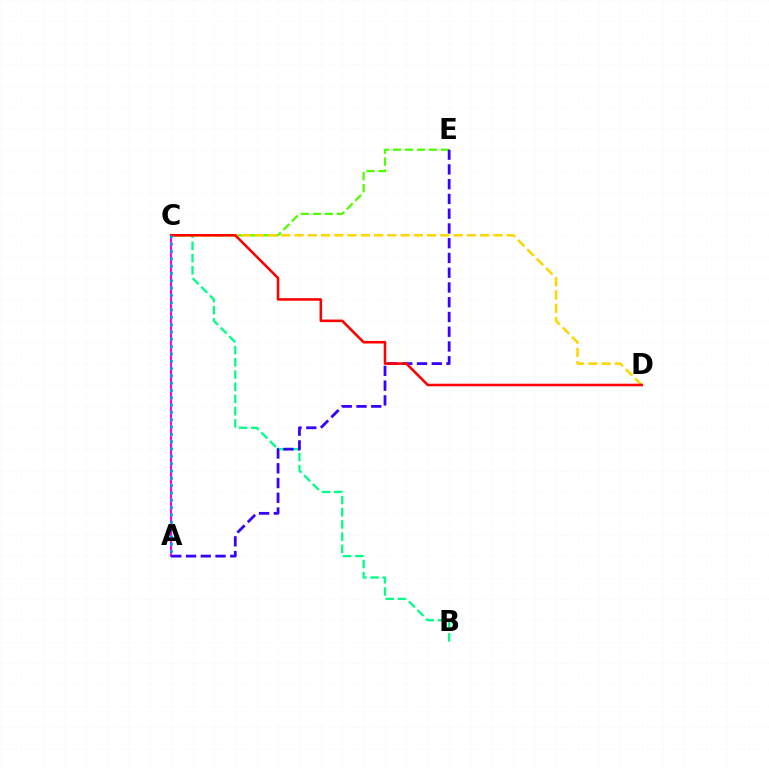{('C', 'E'): [{'color': '#4fff00', 'line_style': 'dashed', 'thickness': 1.63}], ('A', 'C'): [{'color': '#ff00ed', 'line_style': 'solid', 'thickness': 1.51}, {'color': '#009eff', 'line_style': 'dotted', 'thickness': 1.99}], ('B', 'C'): [{'color': '#00ff86', 'line_style': 'dashed', 'thickness': 1.66}], ('C', 'D'): [{'color': '#ffd500', 'line_style': 'dashed', 'thickness': 1.8}, {'color': '#ff0000', 'line_style': 'solid', 'thickness': 1.85}], ('A', 'E'): [{'color': '#3700ff', 'line_style': 'dashed', 'thickness': 2.0}]}